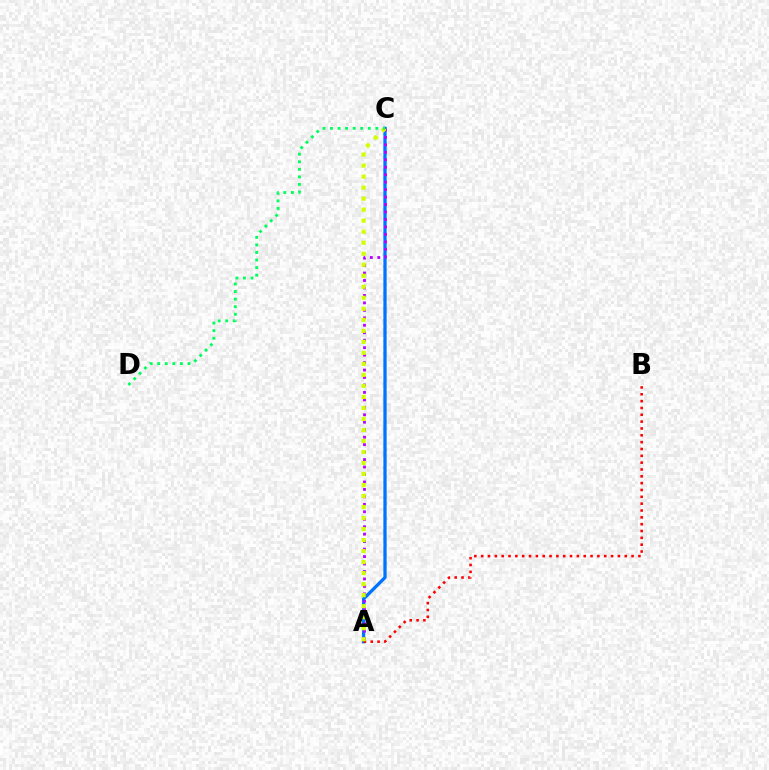{('A', 'C'): [{'color': '#0074ff', 'line_style': 'solid', 'thickness': 2.36}, {'color': '#b900ff', 'line_style': 'dotted', 'thickness': 2.03}, {'color': '#d1ff00', 'line_style': 'dotted', 'thickness': 2.99}], ('A', 'B'): [{'color': '#ff0000', 'line_style': 'dotted', 'thickness': 1.86}], ('C', 'D'): [{'color': '#00ff5c', 'line_style': 'dotted', 'thickness': 2.05}]}